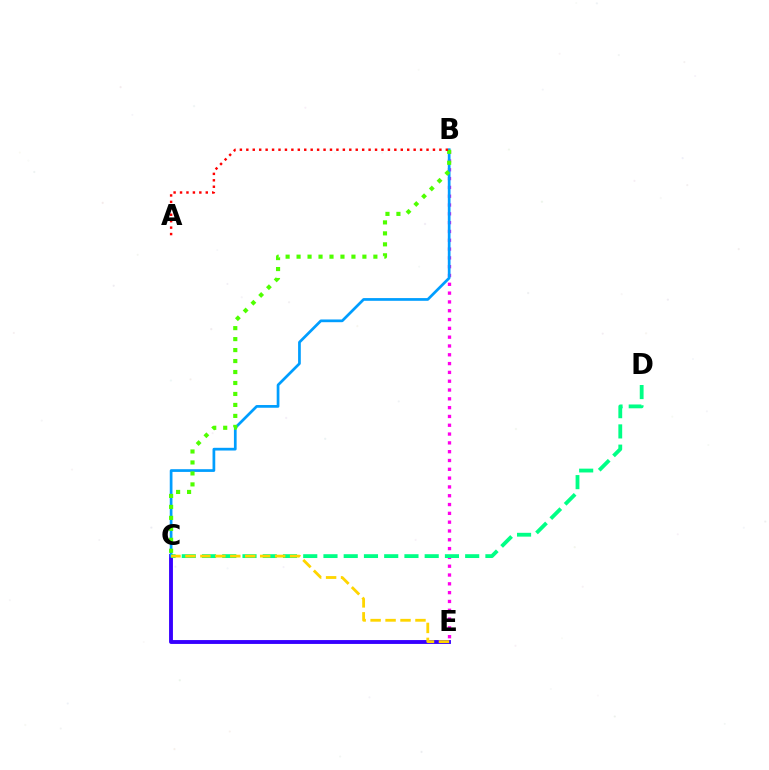{('C', 'E'): [{'color': '#3700ff', 'line_style': 'solid', 'thickness': 2.78}, {'color': '#ffd500', 'line_style': 'dashed', 'thickness': 2.03}], ('B', 'E'): [{'color': '#ff00ed', 'line_style': 'dotted', 'thickness': 2.39}], ('B', 'C'): [{'color': '#009eff', 'line_style': 'solid', 'thickness': 1.96}, {'color': '#4fff00', 'line_style': 'dotted', 'thickness': 2.98}], ('C', 'D'): [{'color': '#00ff86', 'line_style': 'dashed', 'thickness': 2.75}], ('A', 'B'): [{'color': '#ff0000', 'line_style': 'dotted', 'thickness': 1.75}]}